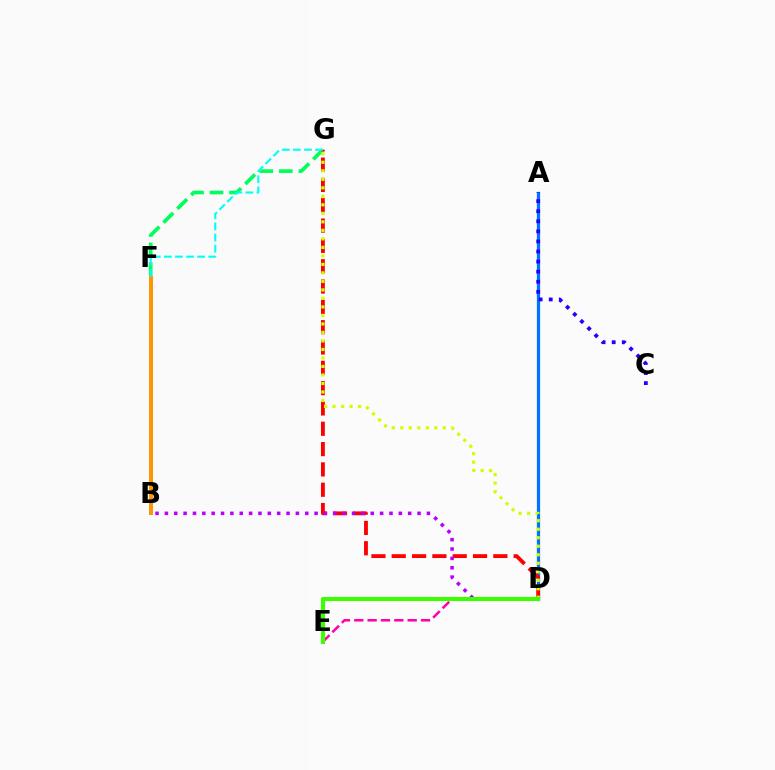{('D', 'E'): [{'color': '#ff00ac', 'line_style': 'dashed', 'thickness': 1.81}, {'color': '#3dff00', 'line_style': 'solid', 'thickness': 2.96}], ('B', 'F'): [{'color': '#ff9400', 'line_style': 'solid', 'thickness': 2.83}], ('A', 'D'): [{'color': '#0074ff', 'line_style': 'solid', 'thickness': 2.34}], ('A', 'C'): [{'color': '#2500ff', 'line_style': 'dotted', 'thickness': 2.74}], ('F', 'G'): [{'color': '#00ff5c', 'line_style': 'dashed', 'thickness': 2.65}, {'color': '#00fff6', 'line_style': 'dashed', 'thickness': 1.51}], ('D', 'G'): [{'color': '#ff0000', 'line_style': 'dashed', 'thickness': 2.76}, {'color': '#d1ff00', 'line_style': 'dotted', 'thickness': 2.31}], ('B', 'D'): [{'color': '#b900ff', 'line_style': 'dotted', 'thickness': 2.54}]}